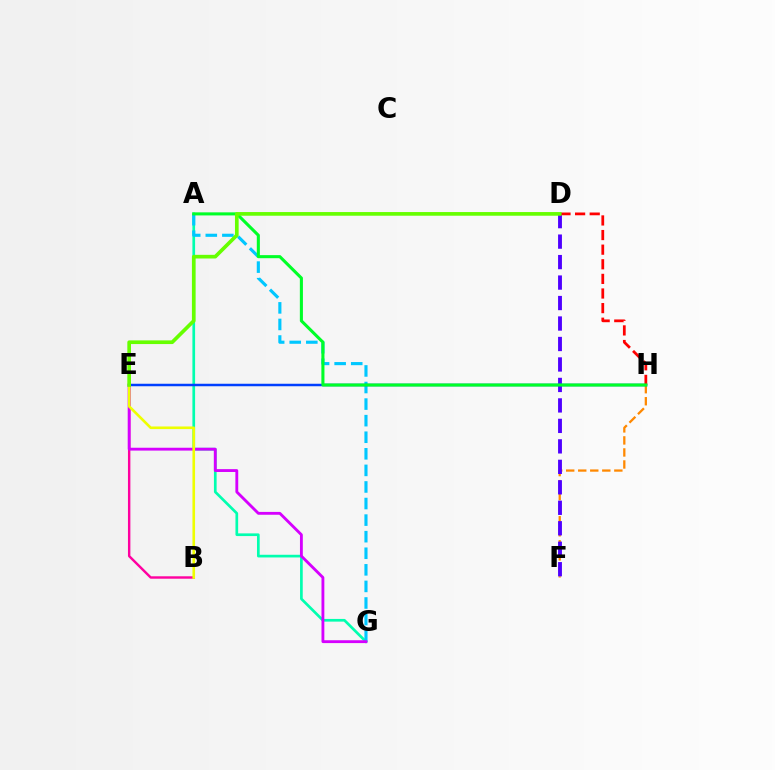{('A', 'G'): [{'color': '#00ffaf', 'line_style': 'solid', 'thickness': 1.93}, {'color': '#00c7ff', 'line_style': 'dashed', 'thickness': 2.25}], ('F', 'H'): [{'color': '#ff8800', 'line_style': 'dashed', 'thickness': 1.63}], ('B', 'E'): [{'color': '#ff00a0', 'line_style': 'solid', 'thickness': 1.74}, {'color': '#eeff00', 'line_style': 'solid', 'thickness': 1.88}], ('D', 'F'): [{'color': '#4f00ff', 'line_style': 'dashed', 'thickness': 2.78}], ('E', 'H'): [{'color': '#003fff', 'line_style': 'solid', 'thickness': 1.79}], ('D', 'H'): [{'color': '#ff0000', 'line_style': 'dashed', 'thickness': 1.98}], ('E', 'G'): [{'color': '#d600ff', 'line_style': 'solid', 'thickness': 2.05}], ('A', 'H'): [{'color': '#00ff27', 'line_style': 'solid', 'thickness': 2.22}], ('D', 'E'): [{'color': '#66ff00', 'line_style': 'solid', 'thickness': 2.64}]}